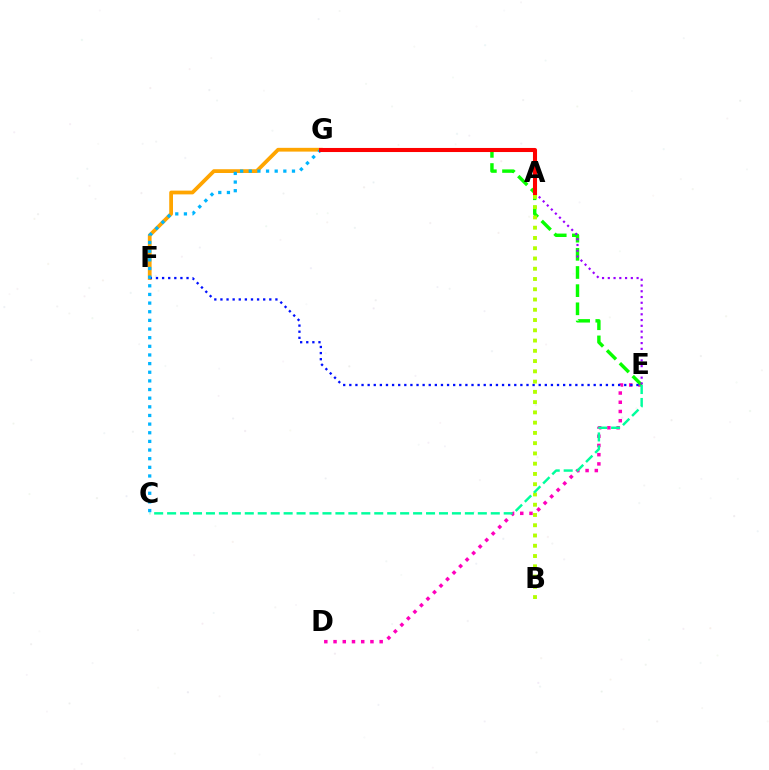{('F', 'G'): [{'color': '#ffa500', 'line_style': 'solid', 'thickness': 2.71}], ('D', 'E'): [{'color': '#ff00bd', 'line_style': 'dotted', 'thickness': 2.51}], ('E', 'G'): [{'color': '#08ff00', 'line_style': 'dashed', 'thickness': 2.47}], ('E', 'F'): [{'color': '#0010ff', 'line_style': 'dotted', 'thickness': 1.66}], ('C', 'G'): [{'color': '#00b5ff', 'line_style': 'dotted', 'thickness': 2.35}], ('A', 'E'): [{'color': '#9b00ff', 'line_style': 'dotted', 'thickness': 1.56}], ('A', 'B'): [{'color': '#b3ff00', 'line_style': 'dotted', 'thickness': 2.79}], ('C', 'E'): [{'color': '#00ff9d', 'line_style': 'dashed', 'thickness': 1.76}], ('A', 'G'): [{'color': '#ff0000', 'line_style': 'solid', 'thickness': 2.93}]}